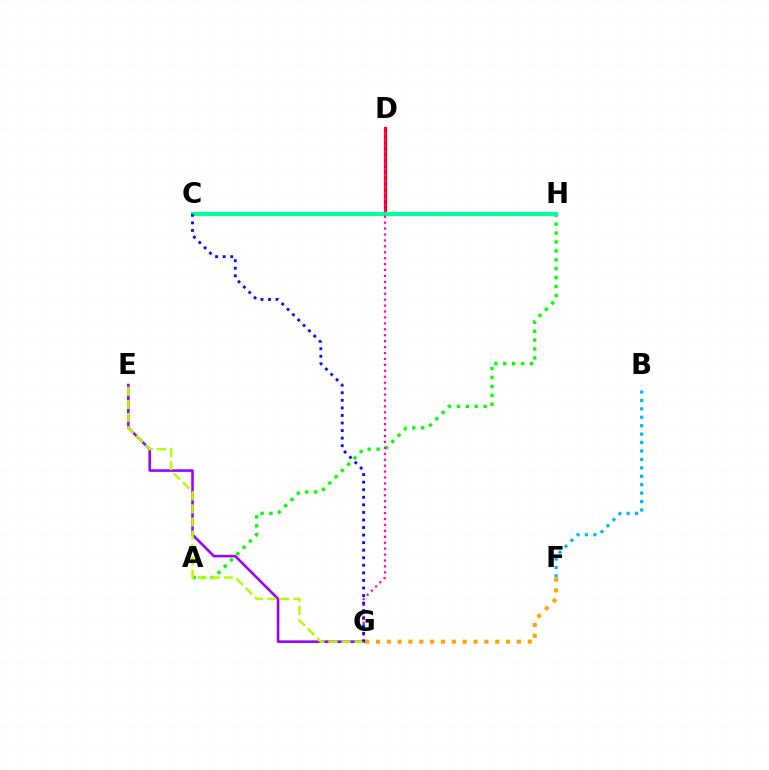{('A', 'H'): [{'color': '#08ff00', 'line_style': 'dotted', 'thickness': 2.42}], ('B', 'F'): [{'color': '#00b5ff', 'line_style': 'dotted', 'thickness': 2.29}], ('D', 'H'): [{'color': '#ff0000', 'line_style': 'solid', 'thickness': 2.24}], ('C', 'H'): [{'color': '#00ff9d', 'line_style': 'solid', 'thickness': 2.95}], ('E', 'G'): [{'color': '#9b00ff', 'line_style': 'solid', 'thickness': 1.86}, {'color': '#b3ff00', 'line_style': 'dashed', 'thickness': 1.77}], ('D', 'G'): [{'color': '#ff00bd', 'line_style': 'dotted', 'thickness': 1.61}], ('F', 'G'): [{'color': '#ffa500', 'line_style': 'dotted', 'thickness': 2.95}], ('C', 'G'): [{'color': '#0010ff', 'line_style': 'dotted', 'thickness': 2.05}]}